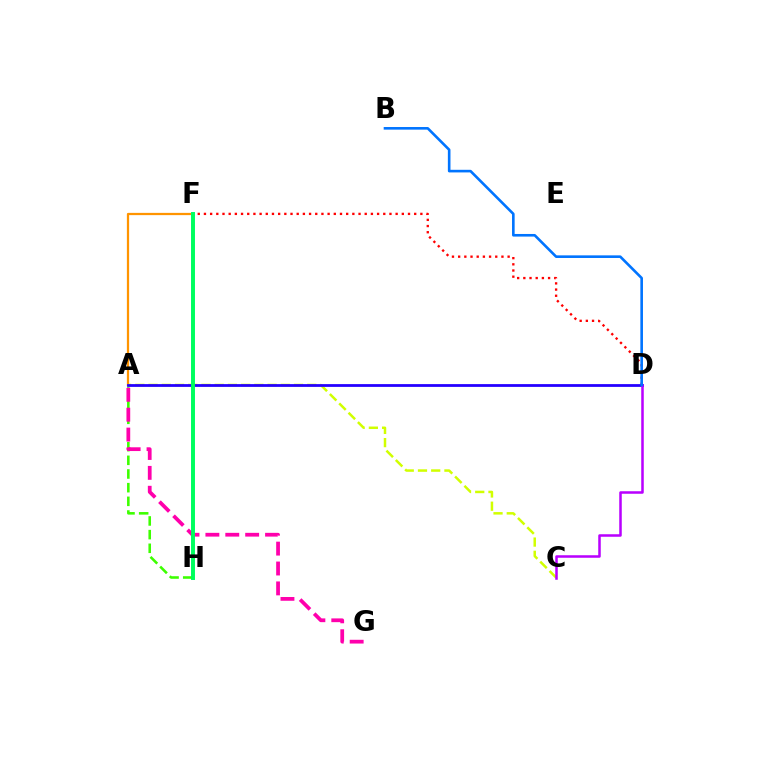{('A', 'F'): [{'color': '#ff9400', 'line_style': 'solid', 'thickness': 1.62}], ('F', 'H'): [{'color': '#00fff6', 'line_style': 'solid', 'thickness': 2.66}, {'color': '#00ff5c', 'line_style': 'solid', 'thickness': 2.79}], ('A', 'H'): [{'color': '#3dff00', 'line_style': 'dashed', 'thickness': 1.86}], ('D', 'F'): [{'color': '#ff0000', 'line_style': 'dotted', 'thickness': 1.68}], ('A', 'C'): [{'color': '#d1ff00', 'line_style': 'dashed', 'thickness': 1.8}], ('A', 'G'): [{'color': '#ff00ac', 'line_style': 'dashed', 'thickness': 2.7}], ('A', 'D'): [{'color': '#2500ff', 'line_style': 'solid', 'thickness': 2.0}], ('C', 'D'): [{'color': '#b900ff', 'line_style': 'solid', 'thickness': 1.82}], ('B', 'D'): [{'color': '#0074ff', 'line_style': 'solid', 'thickness': 1.88}]}